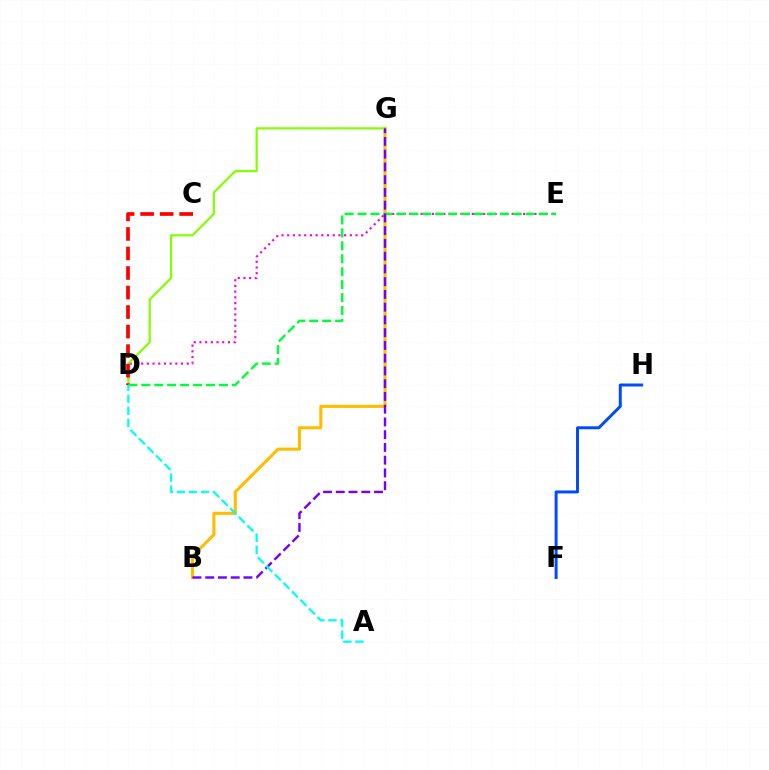{('B', 'G'): [{'color': '#ffbd00', 'line_style': 'solid', 'thickness': 2.21}, {'color': '#7200ff', 'line_style': 'dashed', 'thickness': 1.73}], ('D', 'E'): [{'color': '#ff00cf', 'line_style': 'dotted', 'thickness': 1.55}, {'color': '#00ff39', 'line_style': 'dashed', 'thickness': 1.76}], ('D', 'G'): [{'color': '#84ff00', 'line_style': 'solid', 'thickness': 1.58}], ('C', 'D'): [{'color': '#ff0000', 'line_style': 'dashed', 'thickness': 2.65}], ('F', 'H'): [{'color': '#004bff', 'line_style': 'solid', 'thickness': 2.14}], ('A', 'D'): [{'color': '#00fff6', 'line_style': 'dashed', 'thickness': 1.64}]}